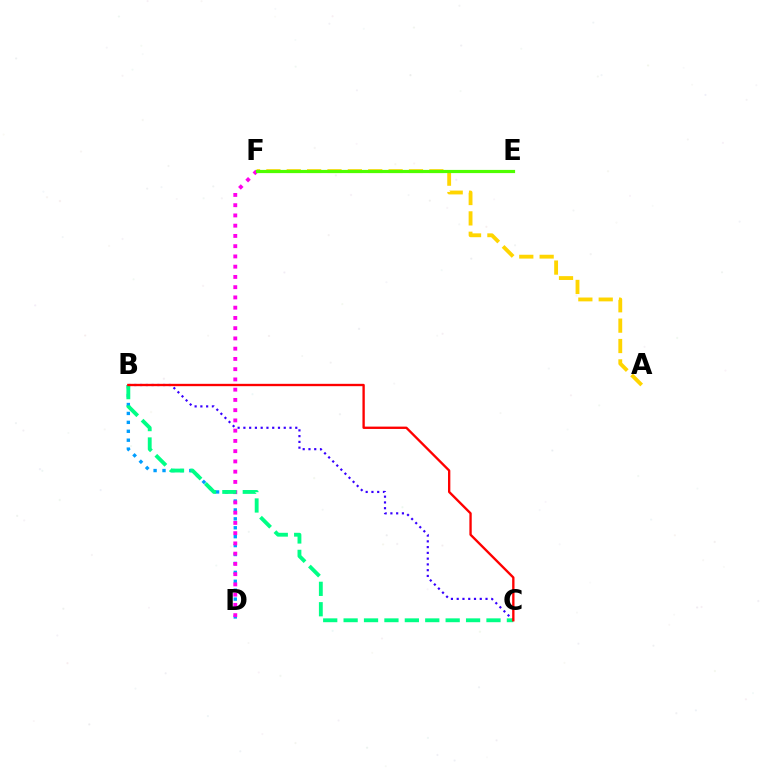{('B', 'D'): [{'color': '#009eff', 'line_style': 'dotted', 'thickness': 2.42}], ('D', 'F'): [{'color': '#ff00ed', 'line_style': 'dotted', 'thickness': 2.78}], ('B', 'C'): [{'color': '#3700ff', 'line_style': 'dotted', 'thickness': 1.57}, {'color': '#00ff86', 'line_style': 'dashed', 'thickness': 2.77}, {'color': '#ff0000', 'line_style': 'solid', 'thickness': 1.69}], ('A', 'F'): [{'color': '#ffd500', 'line_style': 'dashed', 'thickness': 2.77}], ('E', 'F'): [{'color': '#4fff00', 'line_style': 'solid', 'thickness': 2.3}]}